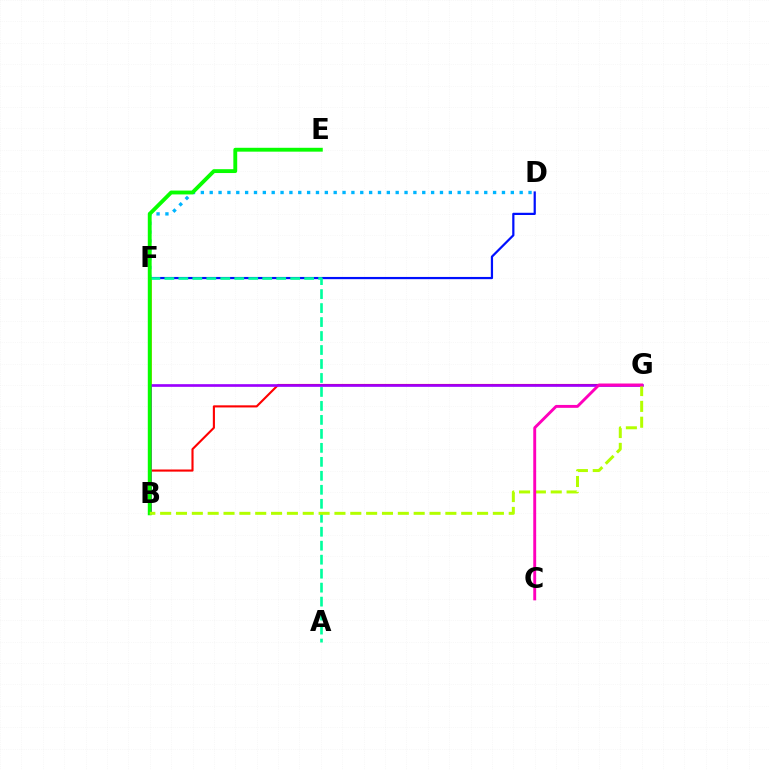{('B', 'G'): [{'color': '#ff0000', 'line_style': 'solid', 'thickness': 1.53}, {'color': '#9b00ff', 'line_style': 'solid', 'thickness': 1.93}, {'color': '#b3ff00', 'line_style': 'dashed', 'thickness': 2.15}], ('B', 'F'): [{'color': '#ffa500', 'line_style': 'solid', 'thickness': 2.02}], ('D', 'F'): [{'color': '#00b5ff', 'line_style': 'dotted', 'thickness': 2.41}, {'color': '#0010ff', 'line_style': 'solid', 'thickness': 1.6}], ('A', 'F'): [{'color': '#00ff9d', 'line_style': 'dashed', 'thickness': 1.9}], ('B', 'E'): [{'color': '#08ff00', 'line_style': 'solid', 'thickness': 2.78}], ('C', 'G'): [{'color': '#ff00bd', 'line_style': 'solid', 'thickness': 2.09}]}